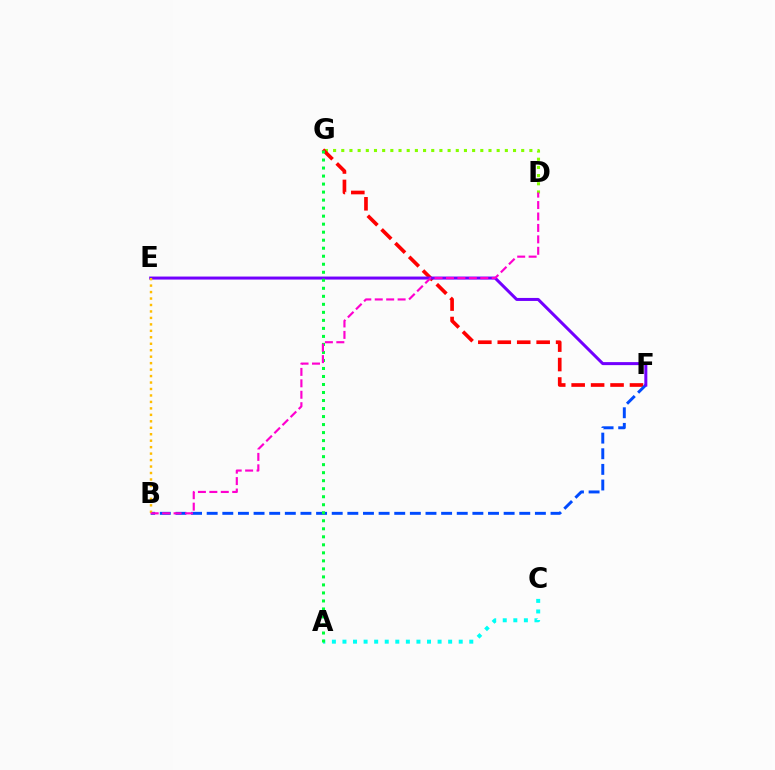{('D', 'G'): [{'color': '#84ff00', 'line_style': 'dotted', 'thickness': 2.22}], ('F', 'G'): [{'color': '#ff0000', 'line_style': 'dashed', 'thickness': 2.64}], ('A', 'C'): [{'color': '#00fff6', 'line_style': 'dotted', 'thickness': 2.87}], ('B', 'F'): [{'color': '#004bff', 'line_style': 'dashed', 'thickness': 2.12}], ('E', 'F'): [{'color': '#7200ff', 'line_style': 'solid', 'thickness': 2.17}], ('B', 'E'): [{'color': '#ffbd00', 'line_style': 'dotted', 'thickness': 1.76}], ('A', 'G'): [{'color': '#00ff39', 'line_style': 'dotted', 'thickness': 2.18}], ('B', 'D'): [{'color': '#ff00cf', 'line_style': 'dashed', 'thickness': 1.55}]}